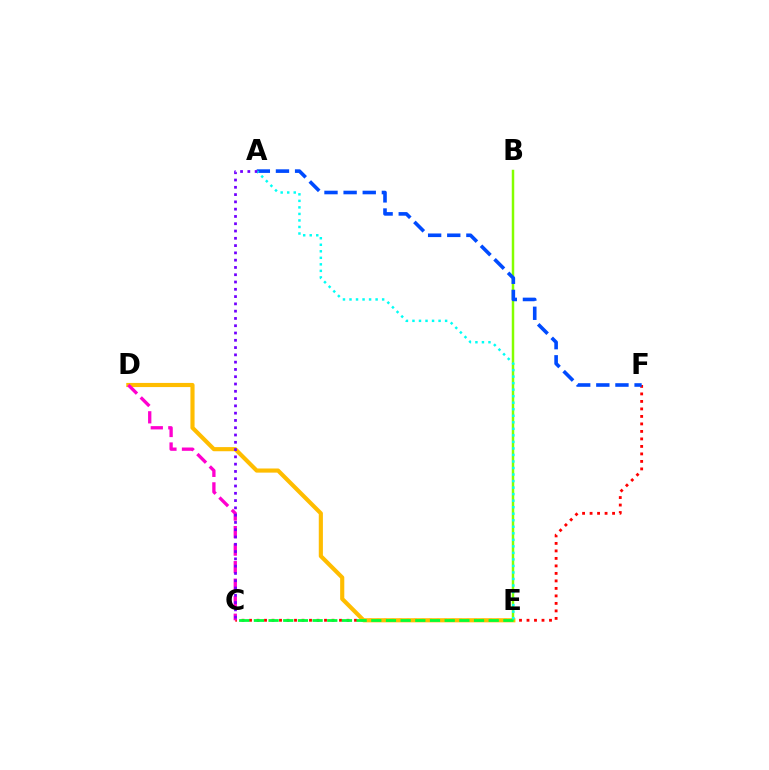{('C', 'F'): [{'color': '#ff0000', 'line_style': 'dotted', 'thickness': 2.04}], ('D', 'E'): [{'color': '#ffbd00', 'line_style': 'solid', 'thickness': 2.98}], ('B', 'E'): [{'color': '#84ff00', 'line_style': 'solid', 'thickness': 1.78}], ('A', 'F'): [{'color': '#004bff', 'line_style': 'dashed', 'thickness': 2.6}], ('C', 'D'): [{'color': '#ff00cf', 'line_style': 'dashed', 'thickness': 2.38}], ('C', 'E'): [{'color': '#00ff39', 'line_style': 'dashed', 'thickness': 1.99}], ('A', 'E'): [{'color': '#00fff6', 'line_style': 'dotted', 'thickness': 1.77}], ('A', 'C'): [{'color': '#7200ff', 'line_style': 'dotted', 'thickness': 1.98}]}